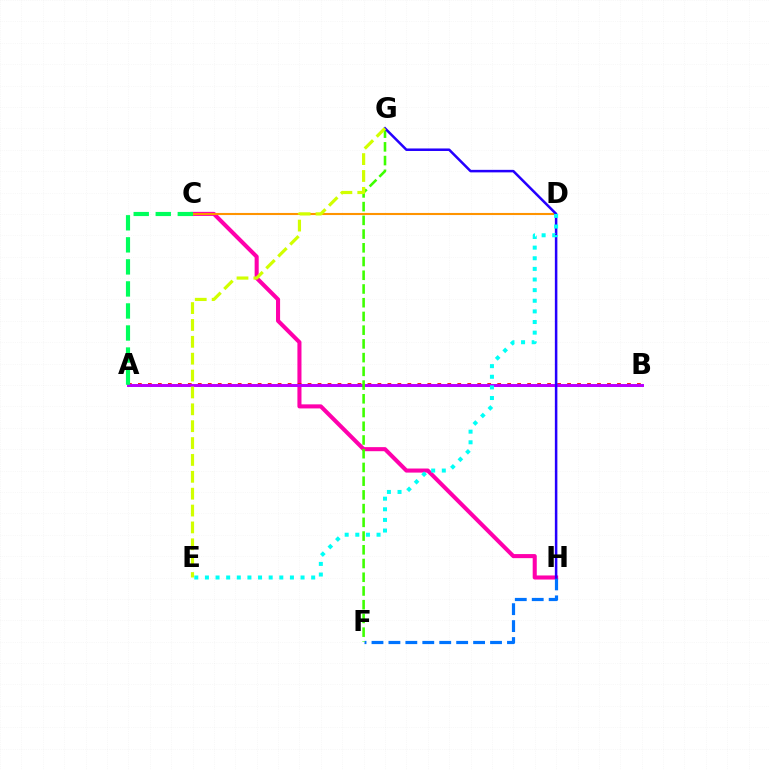{('C', 'H'): [{'color': '#ff00ac', 'line_style': 'solid', 'thickness': 2.93}], ('A', 'B'): [{'color': '#ff0000', 'line_style': 'dotted', 'thickness': 2.71}, {'color': '#b900ff', 'line_style': 'solid', 'thickness': 2.14}], ('F', 'H'): [{'color': '#0074ff', 'line_style': 'dashed', 'thickness': 2.3}], ('C', 'D'): [{'color': '#ff9400', 'line_style': 'solid', 'thickness': 1.51}], ('F', 'G'): [{'color': '#3dff00', 'line_style': 'dashed', 'thickness': 1.86}], ('G', 'H'): [{'color': '#2500ff', 'line_style': 'solid', 'thickness': 1.82}], ('A', 'C'): [{'color': '#00ff5c', 'line_style': 'dashed', 'thickness': 2.99}], ('E', 'G'): [{'color': '#d1ff00', 'line_style': 'dashed', 'thickness': 2.29}], ('D', 'E'): [{'color': '#00fff6', 'line_style': 'dotted', 'thickness': 2.89}]}